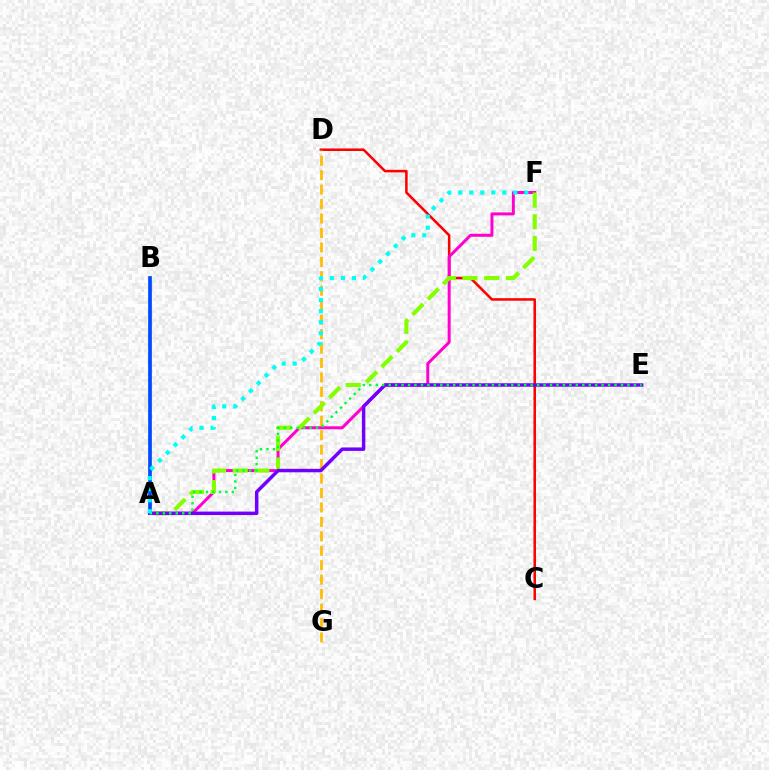{('A', 'B'): [{'color': '#004bff', 'line_style': 'solid', 'thickness': 2.66}], ('C', 'D'): [{'color': '#ff0000', 'line_style': 'solid', 'thickness': 1.83}], ('A', 'F'): [{'color': '#ff00cf', 'line_style': 'solid', 'thickness': 2.15}, {'color': '#84ff00', 'line_style': 'dashed', 'thickness': 2.95}, {'color': '#00fff6', 'line_style': 'dotted', 'thickness': 2.99}], ('D', 'G'): [{'color': '#ffbd00', 'line_style': 'dashed', 'thickness': 1.96}], ('A', 'E'): [{'color': '#7200ff', 'line_style': 'solid', 'thickness': 2.5}, {'color': '#00ff39', 'line_style': 'dotted', 'thickness': 1.75}]}